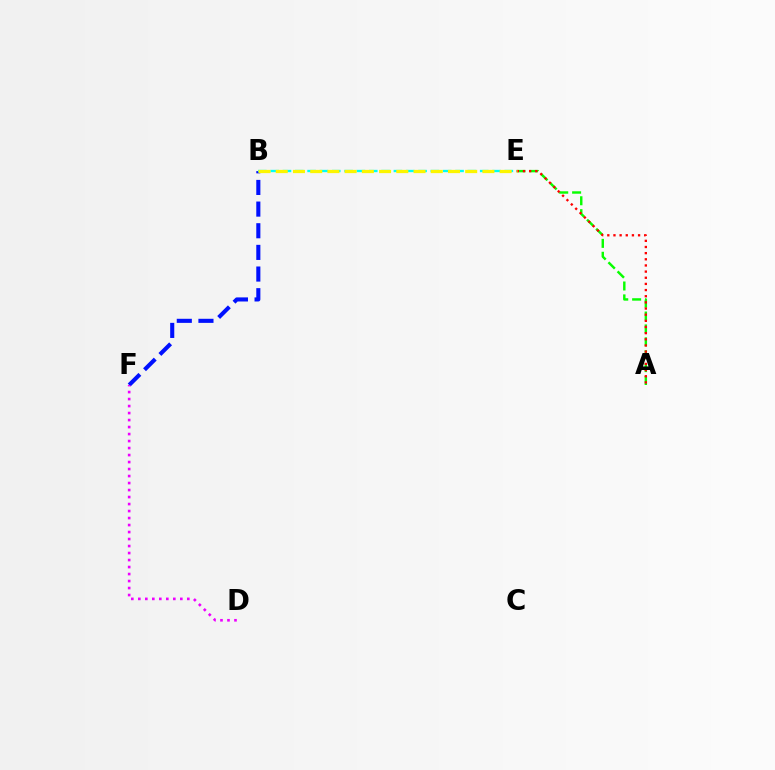{('B', 'F'): [{'color': '#0010ff', 'line_style': 'dashed', 'thickness': 2.94}], ('A', 'E'): [{'color': '#08ff00', 'line_style': 'dashed', 'thickness': 1.75}, {'color': '#ff0000', 'line_style': 'dotted', 'thickness': 1.67}], ('B', 'E'): [{'color': '#00fff6', 'line_style': 'dashed', 'thickness': 1.67}, {'color': '#fcf500', 'line_style': 'dashed', 'thickness': 2.34}], ('D', 'F'): [{'color': '#ee00ff', 'line_style': 'dotted', 'thickness': 1.9}]}